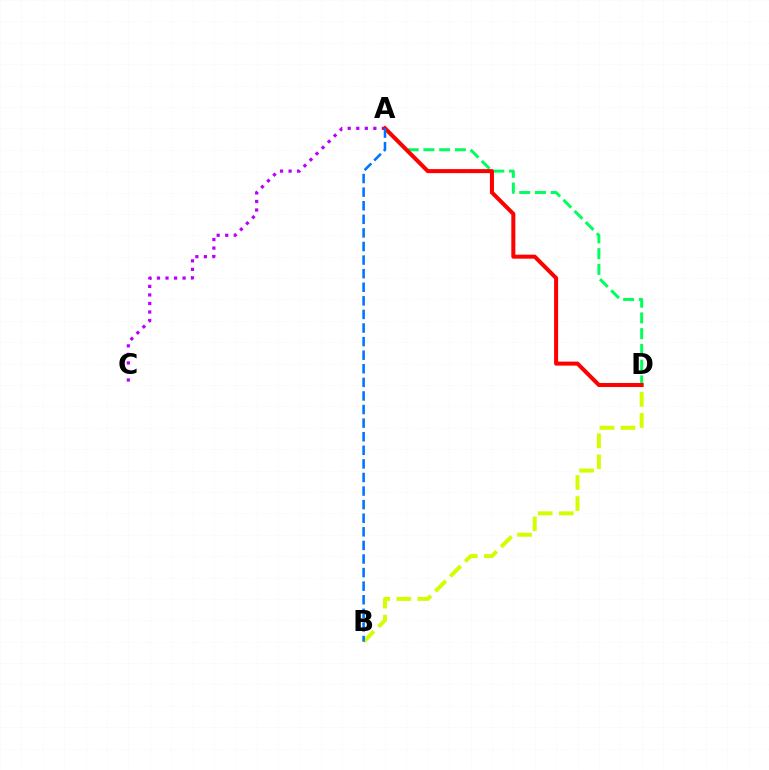{('A', 'D'): [{'color': '#00ff5c', 'line_style': 'dashed', 'thickness': 2.14}, {'color': '#ff0000', 'line_style': 'solid', 'thickness': 2.9}], ('A', 'C'): [{'color': '#b900ff', 'line_style': 'dotted', 'thickness': 2.32}], ('B', 'D'): [{'color': '#d1ff00', 'line_style': 'dashed', 'thickness': 2.86}], ('A', 'B'): [{'color': '#0074ff', 'line_style': 'dashed', 'thickness': 1.85}]}